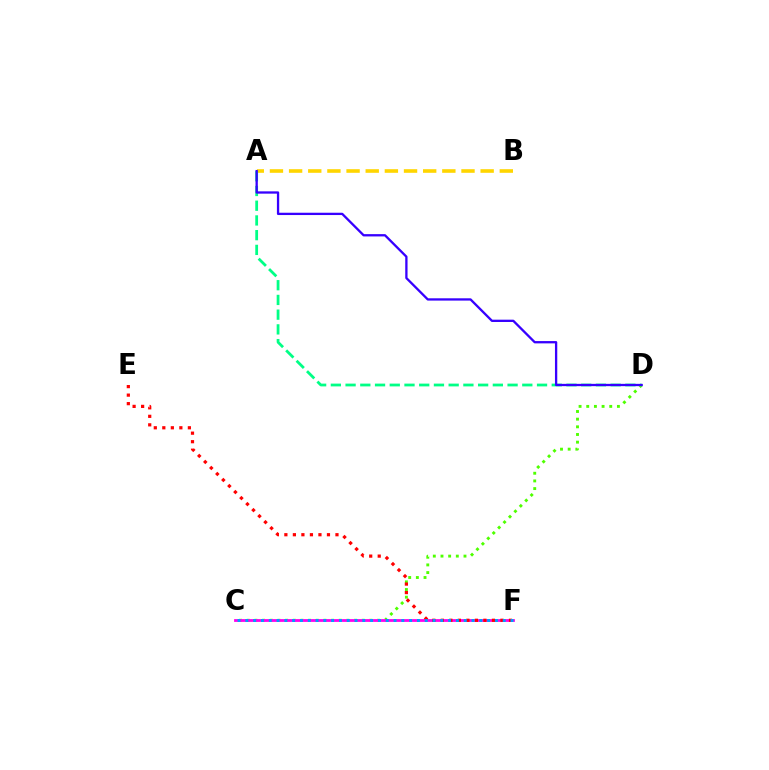{('A', 'B'): [{'color': '#ffd500', 'line_style': 'dashed', 'thickness': 2.6}], ('C', 'D'): [{'color': '#4fff00', 'line_style': 'dotted', 'thickness': 2.08}], ('A', 'D'): [{'color': '#00ff86', 'line_style': 'dashed', 'thickness': 2.0}, {'color': '#3700ff', 'line_style': 'solid', 'thickness': 1.66}], ('C', 'F'): [{'color': '#ff00ed', 'line_style': 'solid', 'thickness': 2.01}, {'color': '#009eff', 'line_style': 'dotted', 'thickness': 2.12}], ('E', 'F'): [{'color': '#ff0000', 'line_style': 'dotted', 'thickness': 2.31}]}